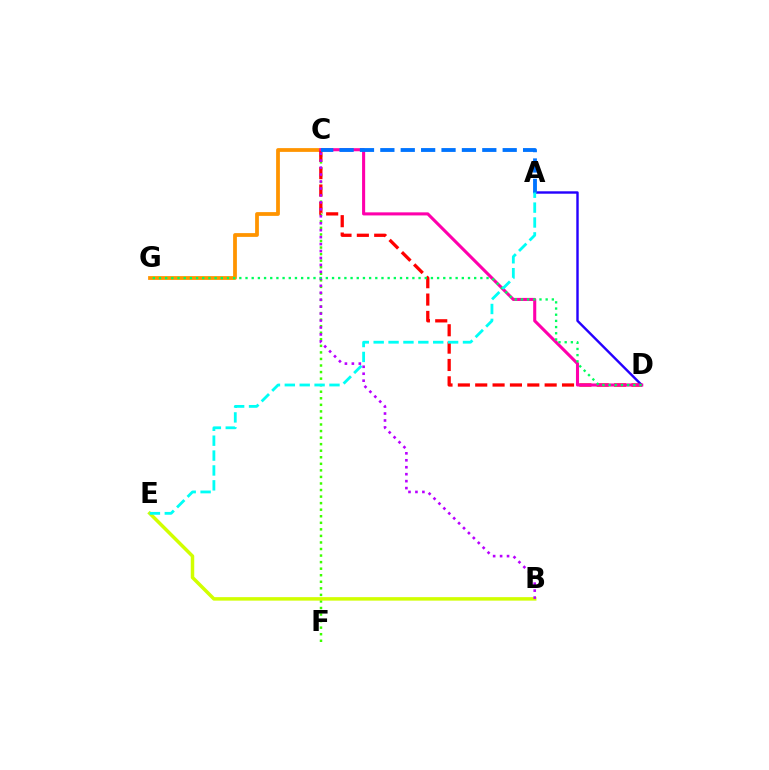{('C', 'G'): [{'color': '#ff9400', 'line_style': 'solid', 'thickness': 2.72}], ('C', 'F'): [{'color': '#3dff00', 'line_style': 'dotted', 'thickness': 1.78}], ('C', 'D'): [{'color': '#ff0000', 'line_style': 'dashed', 'thickness': 2.36}, {'color': '#ff00ac', 'line_style': 'solid', 'thickness': 2.21}], ('A', 'D'): [{'color': '#2500ff', 'line_style': 'solid', 'thickness': 1.74}], ('B', 'E'): [{'color': '#d1ff00', 'line_style': 'solid', 'thickness': 2.51}], ('B', 'C'): [{'color': '#b900ff', 'line_style': 'dotted', 'thickness': 1.89}], ('D', 'G'): [{'color': '#00ff5c', 'line_style': 'dotted', 'thickness': 1.68}], ('A', 'C'): [{'color': '#0074ff', 'line_style': 'dashed', 'thickness': 2.77}], ('A', 'E'): [{'color': '#00fff6', 'line_style': 'dashed', 'thickness': 2.02}]}